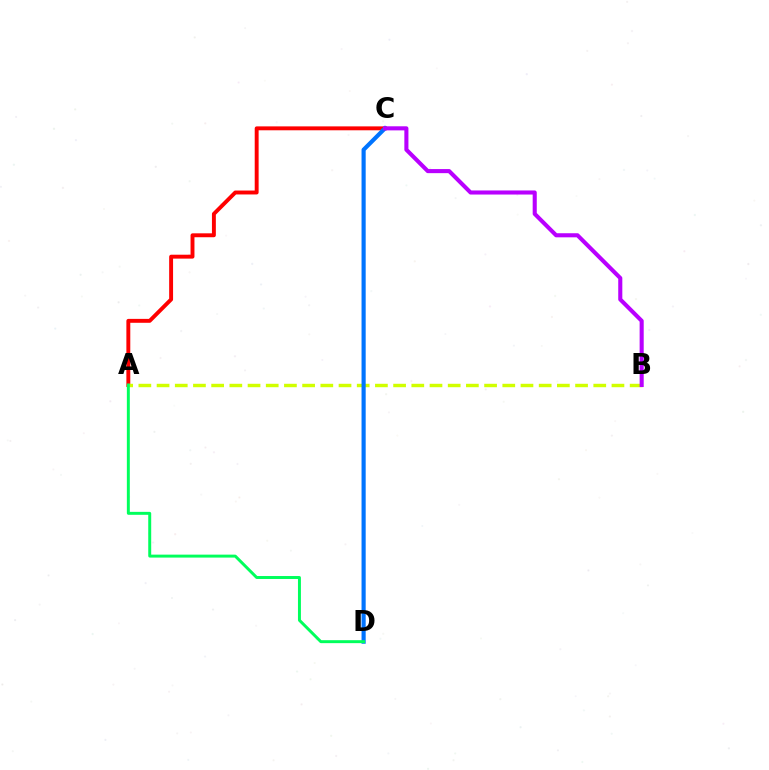{('A', 'C'): [{'color': '#ff0000', 'line_style': 'solid', 'thickness': 2.82}], ('A', 'B'): [{'color': '#d1ff00', 'line_style': 'dashed', 'thickness': 2.47}], ('C', 'D'): [{'color': '#0074ff', 'line_style': 'solid', 'thickness': 2.98}], ('A', 'D'): [{'color': '#00ff5c', 'line_style': 'solid', 'thickness': 2.13}], ('B', 'C'): [{'color': '#b900ff', 'line_style': 'solid', 'thickness': 2.94}]}